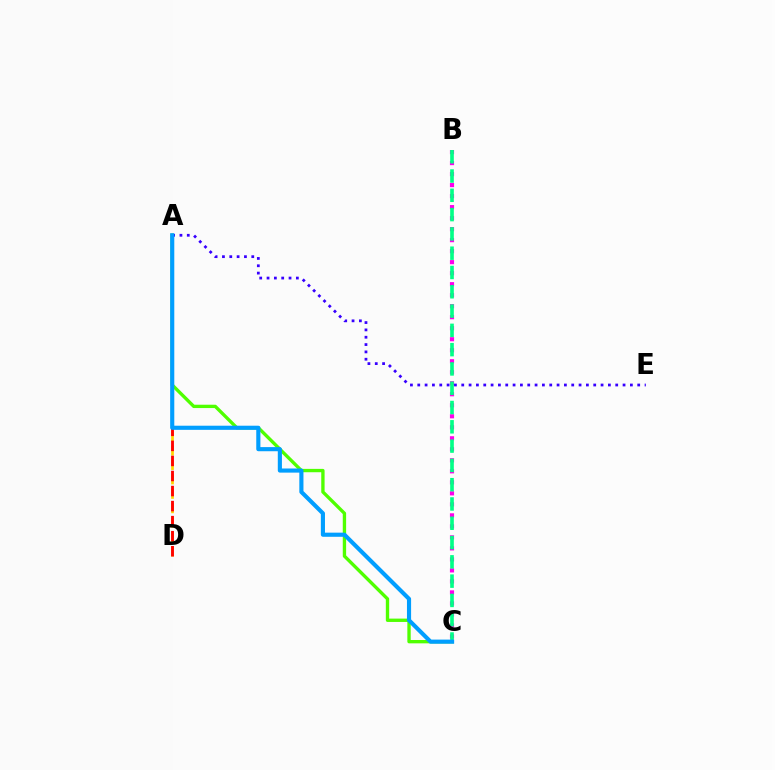{('B', 'C'): [{'color': '#ff00ed', 'line_style': 'dotted', 'thickness': 2.99}, {'color': '#00ff86', 'line_style': 'dashed', 'thickness': 2.62}], ('A', 'E'): [{'color': '#3700ff', 'line_style': 'dotted', 'thickness': 1.99}], ('A', 'C'): [{'color': '#4fff00', 'line_style': 'solid', 'thickness': 2.41}, {'color': '#009eff', 'line_style': 'solid', 'thickness': 2.97}], ('A', 'D'): [{'color': '#ffd500', 'line_style': 'dashed', 'thickness': 1.96}, {'color': '#ff0000', 'line_style': 'dashed', 'thickness': 2.04}]}